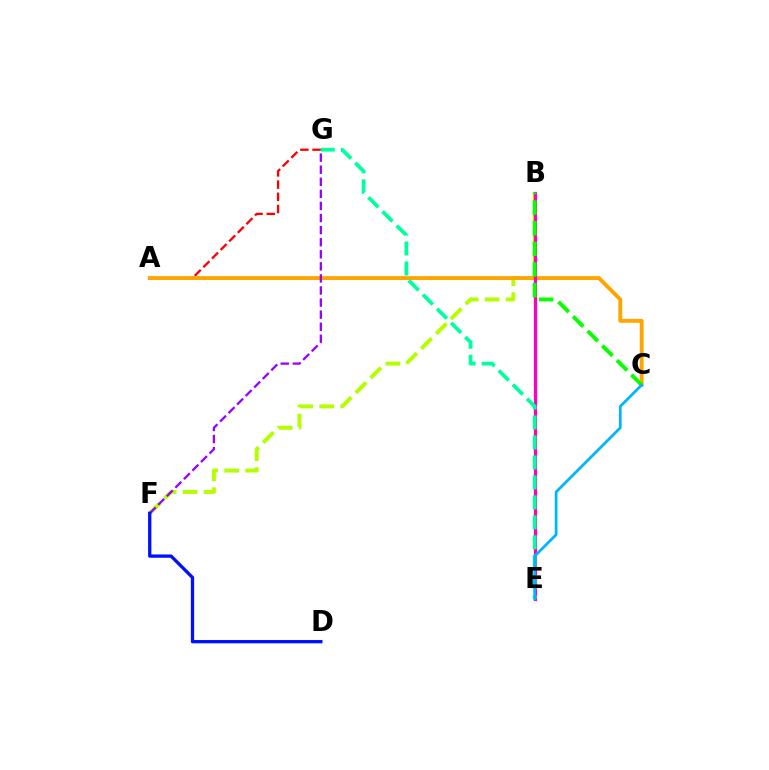{('B', 'F'): [{'color': '#b3ff00', 'line_style': 'dashed', 'thickness': 2.85}], ('A', 'G'): [{'color': '#ff0000', 'line_style': 'dashed', 'thickness': 1.65}], ('A', 'C'): [{'color': '#ffa500', 'line_style': 'solid', 'thickness': 2.8}], ('B', 'E'): [{'color': '#ff00bd', 'line_style': 'solid', 'thickness': 2.35}], ('E', 'G'): [{'color': '#00ff9d', 'line_style': 'dashed', 'thickness': 2.71}], ('B', 'C'): [{'color': '#08ff00', 'line_style': 'dashed', 'thickness': 2.8}], ('C', 'E'): [{'color': '#00b5ff', 'line_style': 'solid', 'thickness': 1.97}], ('F', 'G'): [{'color': '#9b00ff', 'line_style': 'dashed', 'thickness': 1.64}], ('D', 'F'): [{'color': '#0010ff', 'line_style': 'solid', 'thickness': 2.37}]}